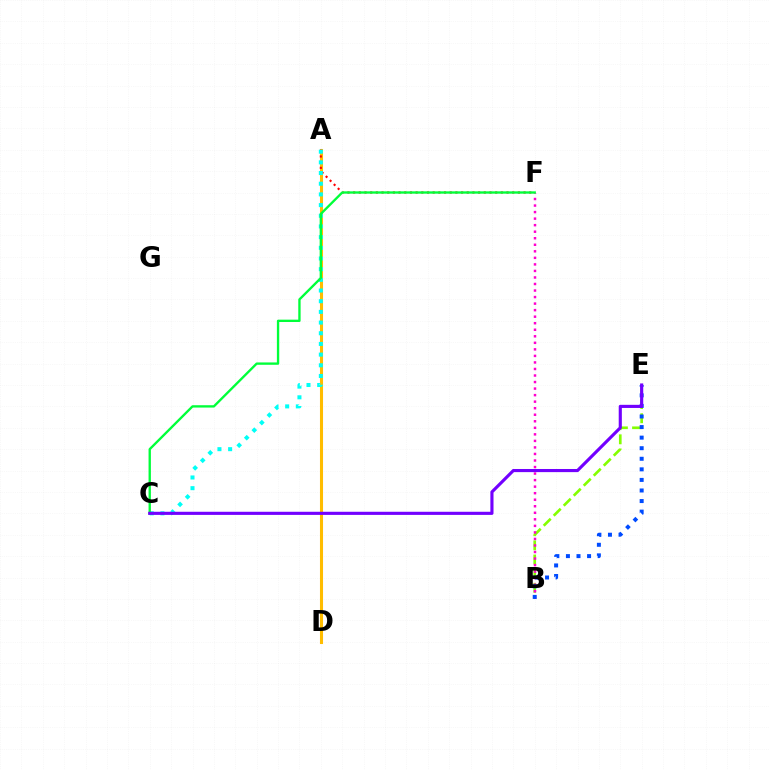{('A', 'D'): [{'color': '#ffbd00', 'line_style': 'solid', 'thickness': 2.21}], ('B', 'E'): [{'color': '#84ff00', 'line_style': 'dashed', 'thickness': 1.92}, {'color': '#004bff', 'line_style': 'dotted', 'thickness': 2.87}], ('A', 'F'): [{'color': '#ff0000', 'line_style': 'dotted', 'thickness': 1.54}], ('B', 'F'): [{'color': '#ff00cf', 'line_style': 'dotted', 'thickness': 1.78}], ('A', 'C'): [{'color': '#00fff6', 'line_style': 'dotted', 'thickness': 2.9}], ('C', 'F'): [{'color': '#00ff39', 'line_style': 'solid', 'thickness': 1.69}], ('C', 'E'): [{'color': '#7200ff', 'line_style': 'solid', 'thickness': 2.25}]}